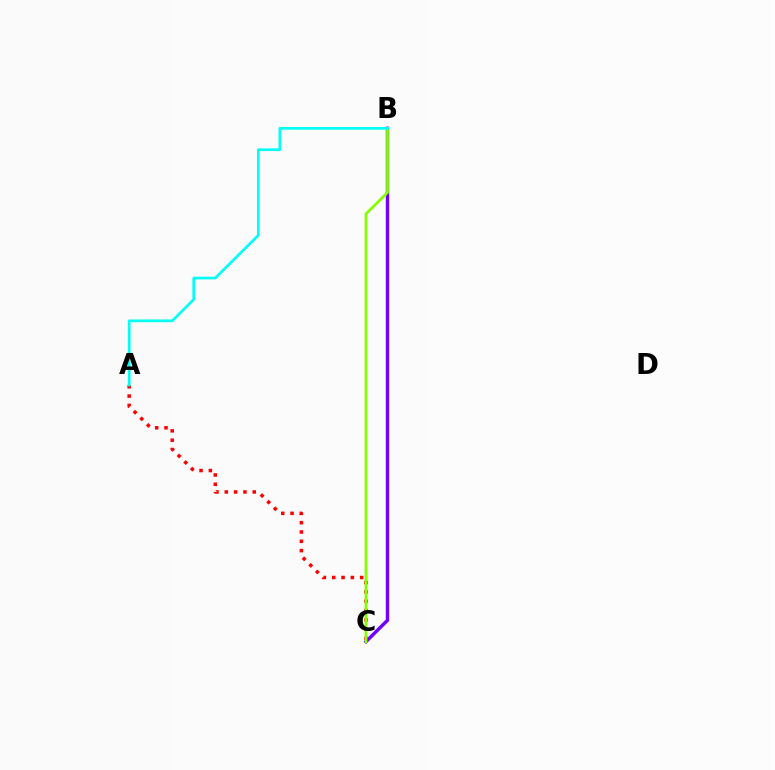{('B', 'C'): [{'color': '#7200ff', 'line_style': 'solid', 'thickness': 2.45}, {'color': '#84ff00', 'line_style': 'solid', 'thickness': 1.97}], ('A', 'C'): [{'color': '#ff0000', 'line_style': 'dotted', 'thickness': 2.53}], ('A', 'B'): [{'color': '#00fff6', 'line_style': 'solid', 'thickness': 1.95}]}